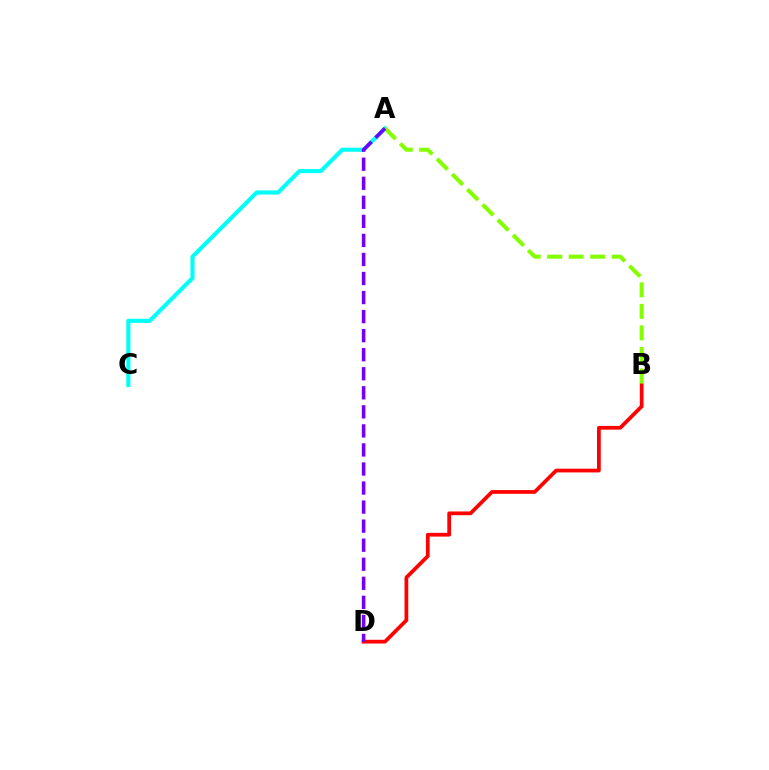{('A', 'C'): [{'color': '#00fff6', 'line_style': 'solid', 'thickness': 2.95}], ('B', 'D'): [{'color': '#ff0000', 'line_style': 'solid', 'thickness': 2.69}], ('A', 'B'): [{'color': '#84ff00', 'line_style': 'dashed', 'thickness': 2.92}], ('A', 'D'): [{'color': '#7200ff', 'line_style': 'dashed', 'thickness': 2.59}]}